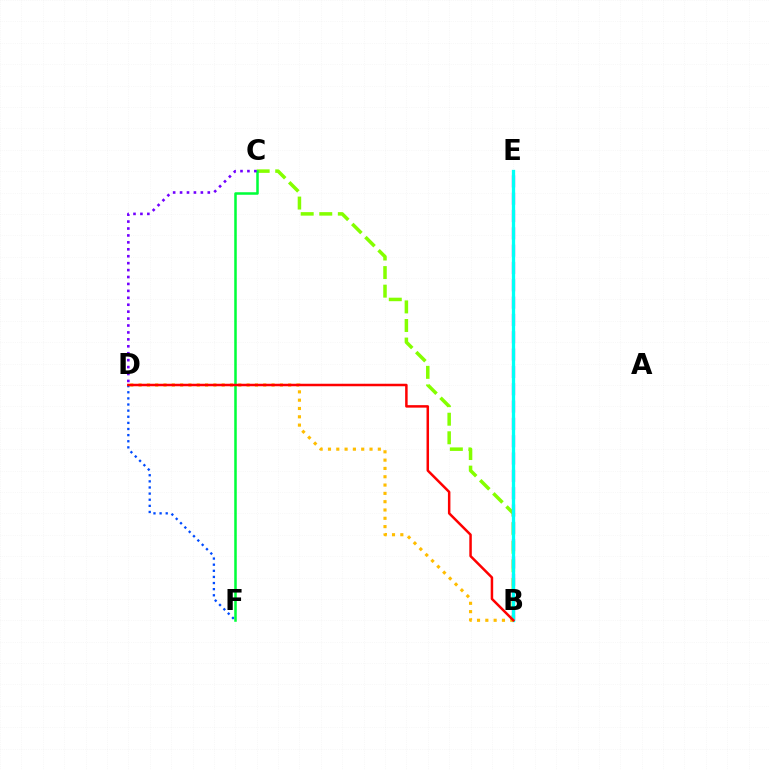{('D', 'F'): [{'color': '#004bff', 'line_style': 'dotted', 'thickness': 1.66}], ('B', 'C'): [{'color': '#84ff00', 'line_style': 'dashed', 'thickness': 2.52}], ('C', 'F'): [{'color': '#00ff39', 'line_style': 'solid', 'thickness': 1.82}], ('B', 'E'): [{'color': '#ff00cf', 'line_style': 'dashed', 'thickness': 2.35}, {'color': '#00fff6', 'line_style': 'solid', 'thickness': 2.37}], ('C', 'D'): [{'color': '#7200ff', 'line_style': 'dotted', 'thickness': 1.88}], ('B', 'D'): [{'color': '#ffbd00', 'line_style': 'dotted', 'thickness': 2.26}, {'color': '#ff0000', 'line_style': 'solid', 'thickness': 1.8}]}